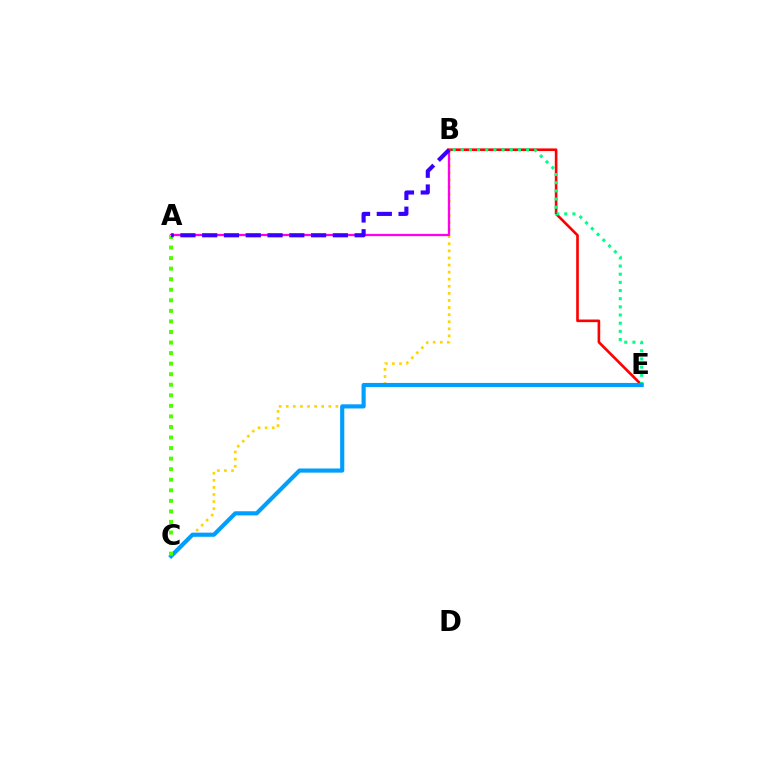{('B', 'E'): [{'color': '#ff0000', 'line_style': 'solid', 'thickness': 1.9}, {'color': '#00ff86', 'line_style': 'dotted', 'thickness': 2.22}], ('B', 'C'): [{'color': '#ffd500', 'line_style': 'dotted', 'thickness': 1.93}], ('A', 'B'): [{'color': '#ff00ed', 'line_style': 'solid', 'thickness': 1.65}, {'color': '#3700ff', 'line_style': 'dashed', 'thickness': 2.96}], ('C', 'E'): [{'color': '#009eff', 'line_style': 'solid', 'thickness': 2.98}], ('A', 'C'): [{'color': '#4fff00', 'line_style': 'dotted', 'thickness': 2.87}]}